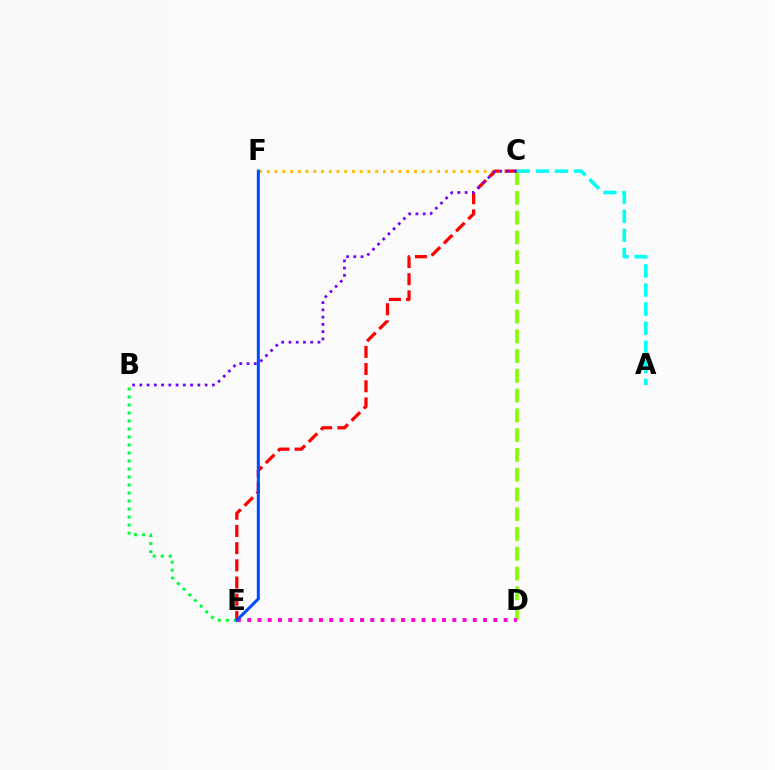{('C', 'F'): [{'color': '#ffbd00', 'line_style': 'dotted', 'thickness': 2.1}], ('C', 'D'): [{'color': '#84ff00', 'line_style': 'dashed', 'thickness': 2.69}], ('B', 'E'): [{'color': '#00ff39', 'line_style': 'dotted', 'thickness': 2.18}], ('C', 'E'): [{'color': '#ff0000', 'line_style': 'dashed', 'thickness': 2.34}], ('D', 'E'): [{'color': '#ff00cf', 'line_style': 'dotted', 'thickness': 2.79}], ('A', 'C'): [{'color': '#00fff6', 'line_style': 'dashed', 'thickness': 2.59}], ('E', 'F'): [{'color': '#004bff', 'line_style': 'solid', 'thickness': 2.18}], ('B', 'C'): [{'color': '#7200ff', 'line_style': 'dotted', 'thickness': 1.97}]}